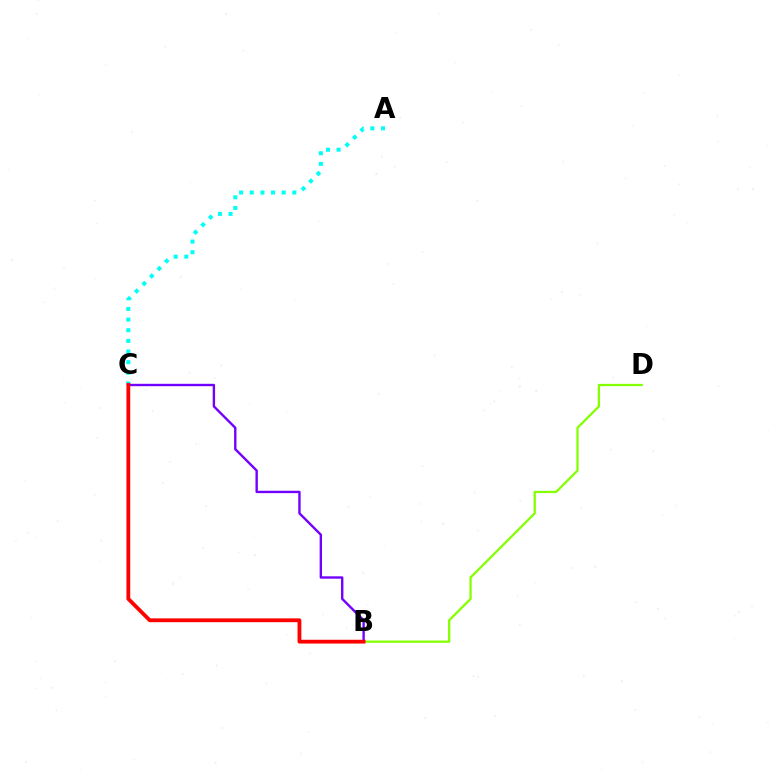{('A', 'C'): [{'color': '#00fff6', 'line_style': 'dotted', 'thickness': 2.89}], ('B', 'D'): [{'color': '#84ff00', 'line_style': 'solid', 'thickness': 1.63}], ('B', 'C'): [{'color': '#7200ff', 'line_style': 'solid', 'thickness': 1.71}, {'color': '#ff0000', 'line_style': 'solid', 'thickness': 2.74}]}